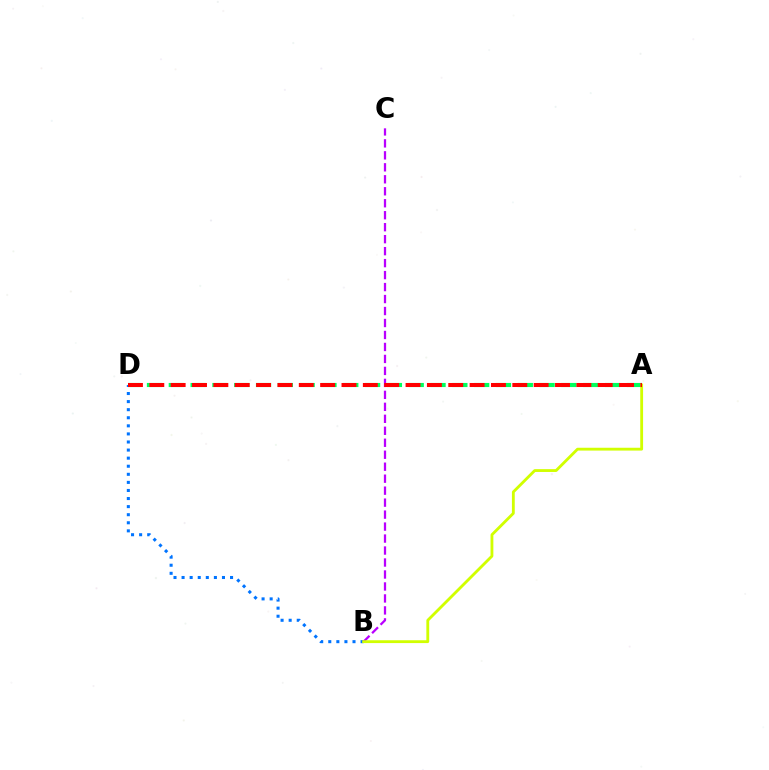{('B', 'D'): [{'color': '#0074ff', 'line_style': 'dotted', 'thickness': 2.19}], ('B', 'C'): [{'color': '#b900ff', 'line_style': 'dashed', 'thickness': 1.63}], ('A', 'D'): [{'color': '#00ff5c', 'line_style': 'dashed', 'thickness': 2.96}, {'color': '#ff0000', 'line_style': 'dashed', 'thickness': 2.9}], ('A', 'B'): [{'color': '#d1ff00', 'line_style': 'solid', 'thickness': 2.04}]}